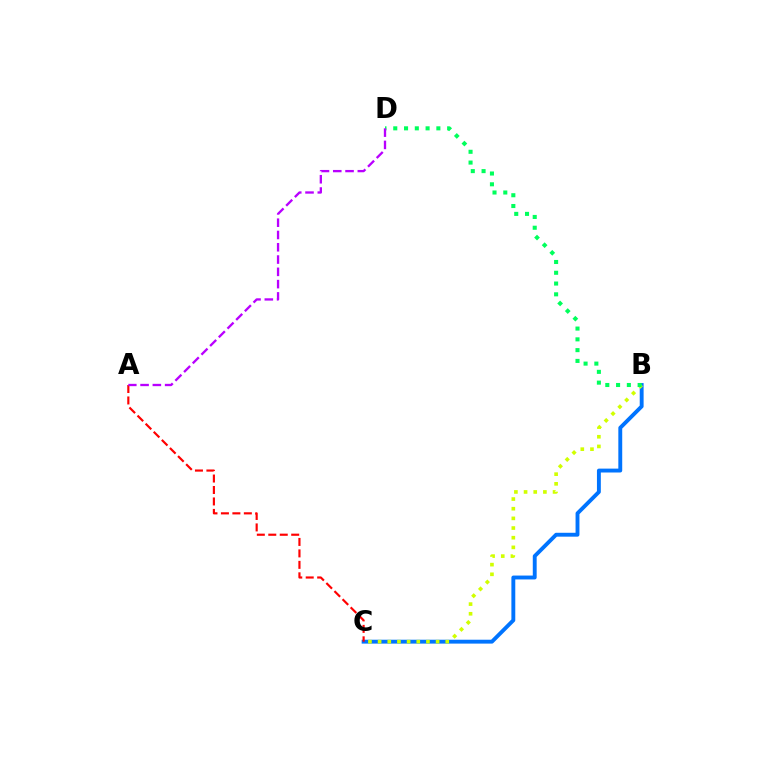{('B', 'C'): [{'color': '#0074ff', 'line_style': 'solid', 'thickness': 2.8}, {'color': '#d1ff00', 'line_style': 'dotted', 'thickness': 2.63}], ('B', 'D'): [{'color': '#00ff5c', 'line_style': 'dotted', 'thickness': 2.93}], ('A', 'C'): [{'color': '#ff0000', 'line_style': 'dashed', 'thickness': 1.56}], ('A', 'D'): [{'color': '#b900ff', 'line_style': 'dashed', 'thickness': 1.67}]}